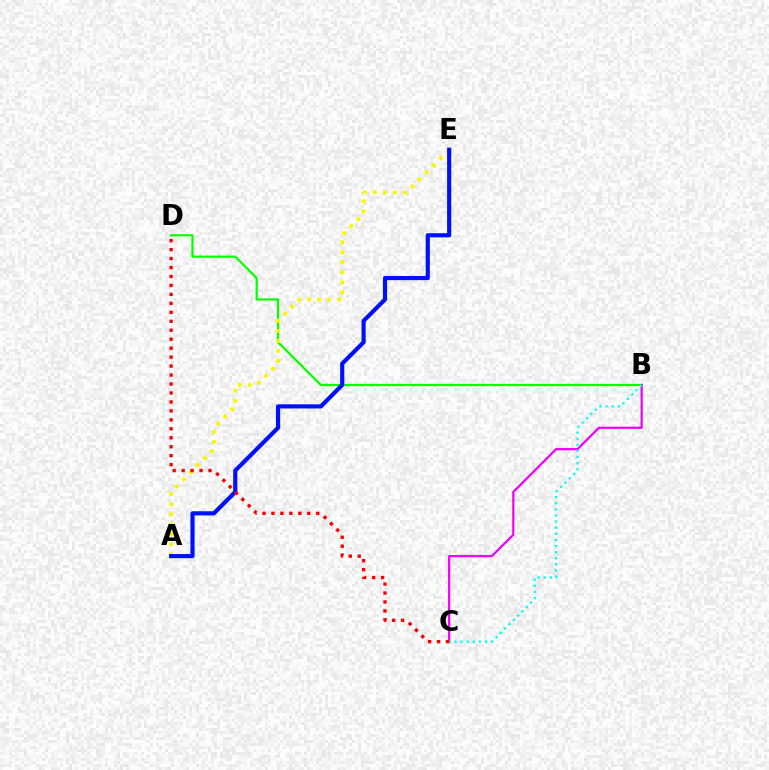{('B', 'D'): [{'color': '#08ff00', 'line_style': 'solid', 'thickness': 1.59}], ('A', 'E'): [{'color': '#fcf500', 'line_style': 'dotted', 'thickness': 2.72}, {'color': '#0010ff', 'line_style': 'solid', 'thickness': 2.99}], ('B', 'C'): [{'color': '#ee00ff', 'line_style': 'solid', 'thickness': 1.59}, {'color': '#00fff6', 'line_style': 'dotted', 'thickness': 1.66}], ('C', 'D'): [{'color': '#ff0000', 'line_style': 'dotted', 'thickness': 2.43}]}